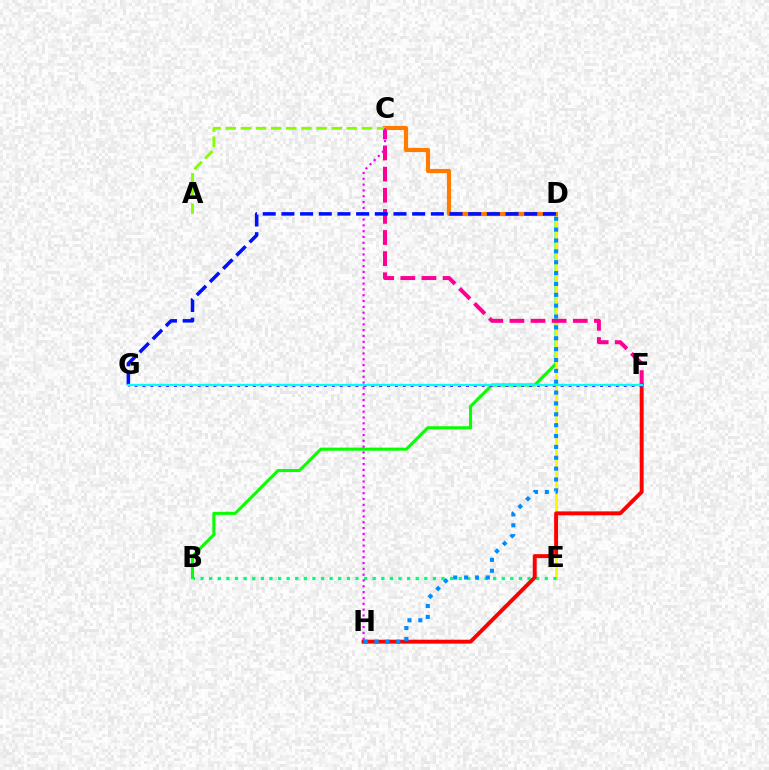{('B', 'D'): [{'color': '#08ff00', 'line_style': 'solid', 'thickness': 2.21}], ('D', 'E'): [{'color': '#fcf500', 'line_style': 'solid', 'thickness': 1.98}], ('C', 'F'): [{'color': '#ff0094', 'line_style': 'dashed', 'thickness': 2.87}], ('C', 'D'): [{'color': '#ff7c00', 'line_style': 'solid', 'thickness': 2.99}], ('A', 'C'): [{'color': '#84ff00', 'line_style': 'dashed', 'thickness': 2.06}], ('B', 'E'): [{'color': '#00ff74', 'line_style': 'dotted', 'thickness': 2.34}], ('C', 'H'): [{'color': '#ee00ff', 'line_style': 'dotted', 'thickness': 1.58}], ('F', 'H'): [{'color': '#ff0000', 'line_style': 'solid', 'thickness': 2.82}], ('D', 'G'): [{'color': '#0010ff', 'line_style': 'dashed', 'thickness': 2.54}], ('D', 'H'): [{'color': '#008cff', 'line_style': 'dotted', 'thickness': 2.95}], ('F', 'G'): [{'color': '#7200ff', 'line_style': 'dotted', 'thickness': 2.14}, {'color': '#00fff6', 'line_style': 'solid', 'thickness': 1.68}]}